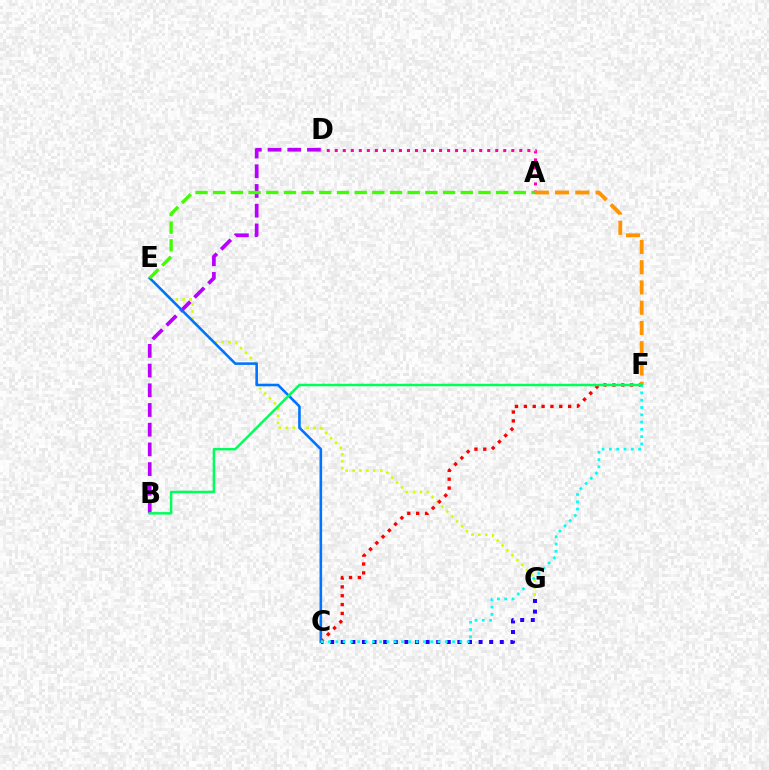{('E', 'G'): [{'color': '#d1ff00', 'line_style': 'dotted', 'thickness': 1.88}], ('C', 'G'): [{'color': '#2500ff', 'line_style': 'dotted', 'thickness': 2.88}], ('C', 'F'): [{'color': '#ff0000', 'line_style': 'dotted', 'thickness': 2.41}, {'color': '#00fff6', 'line_style': 'dotted', 'thickness': 1.98}], ('B', 'D'): [{'color': '#b900ff', 'line_style': 'dashed', 'thickness': 2.68}], ('A', 'D'): [{'color': '#ff00ac', 'line_style': 'dotted', 'thickness': 2.18}], ('C', 'E'): [{'color': '#0074ff', 'line_style': 'solid', 'thickness': 1.86}], ('A', 'F'): [{'color': '#ff9400', 'line_style': 'dashed', 'thickness': 2.75}], ('A', 'E'): [{'color': '#3dff00', 'line_style': 'dashed', 'thickness': 2.4}], ('B', 'F'): [{'color': '#00ff5c', 'line_style': 'solid', 'thickness': 1.79}]}